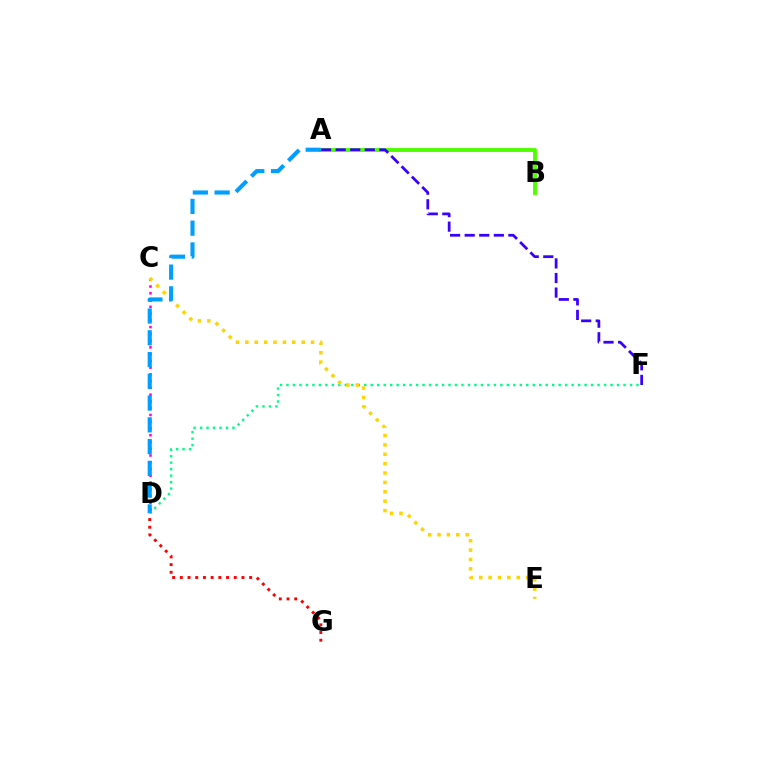{('C', 'D'): [{'color': '#ff00ed', 'line_style': 'dotted', 'thickness': 1.84}], ('D', 'F'): [{'color': '#00ff86', 'line_style': 'dotted', 'thickness': 1.76}], ('C', 'E'): [{'color': '#ffd500', 'line_style': 'dotted', 'thickness': 2.55}], ('A', 'B'): [{'color': '#4fff00', 'line_style': 'solid', 'thickness': 2.81}], ('D', 'G'): [{'color': '#ff0000', 'line_style': 'dotted', 'thickness': 2.09}], ('A', 'D'): [{'color': '#009eff', 'line_style': 'dashed', 'thickness': 2.96}], ('A', 'F'): [{'color': '#3700ff', 'line_style': 'dashed', 'thickness': 1.98}]}